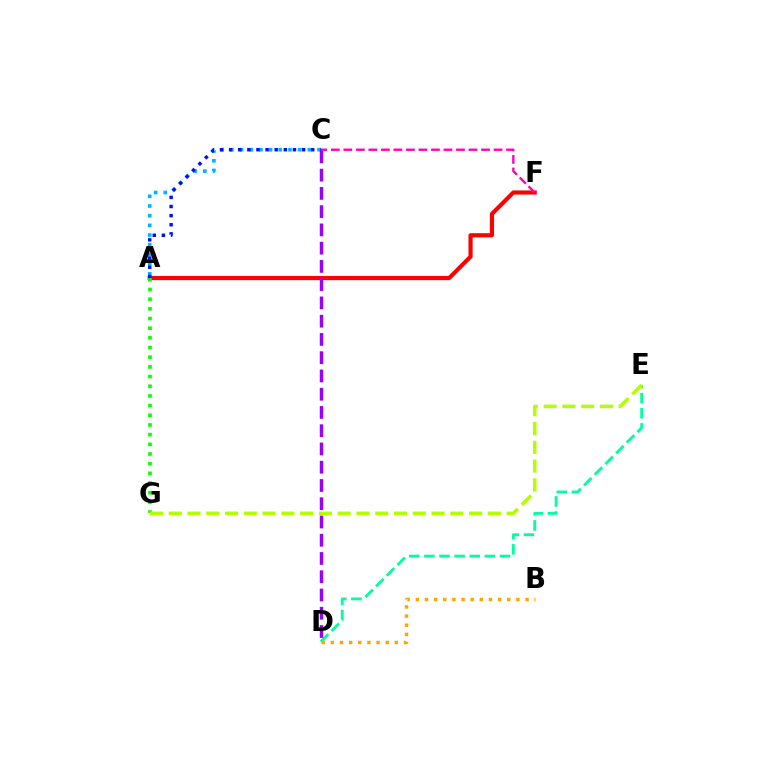{('A', 'F'): [{'color': '#ff0000', 'line_style': 'solid', 'thickness': 2.99}], ('A', 'G'): [{'color': '#08ff00', 'line_style': 'dotted', 'thickness': 2.63}], ('A', 'C'): [{'color': '#00b5ff', 'line_style': 'dotted', 'thickness': 2.63}, {'color': '#0010ff', 'line_style': 'dotted', 'thickness': 2.48}], ('D', 'E'): [{'color': '#00ff9d', 'line_style': 'dashed', 'thickness': 2.05}], ('C', 'F'): [{'color': '#ff00bd', 'line_style': 'dashed', 'thickness': 1.7}], ('B', 'D'): [{'color': '#ffa500', 'line_style': 'dotted', 'thickness': 2.48}], ('C', 'D'): [{'color': '#9b00ff', 'line_style': 'dashed', 'thickness': 2.48}], ('E', 'G'): [{'color': '#b3ff00', 'line_style': 'dashed', 'thickness': 2.55}]}